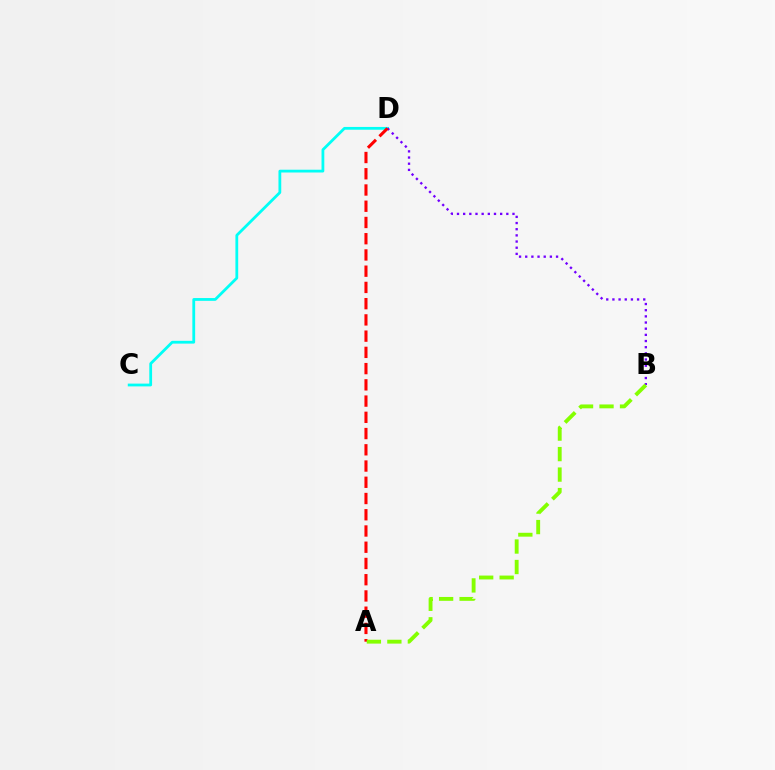{('C', 'D'): [{'color': '#00fff6', 'line_style': 'solid', 'thickness': 2.01}], ('B', 'D'): [{'color': '#7200ff', 'line_style': 'dotted', 'thickness': 1.68}], ('A', 'D'): [{'color': '#ff0000', 'line_style': 'dashed', 'thickness': 2.21}], ('A', 'B'): [{'color': '#84ff00', 'line_style': 'dashed', 'thickness': 2.78}]}